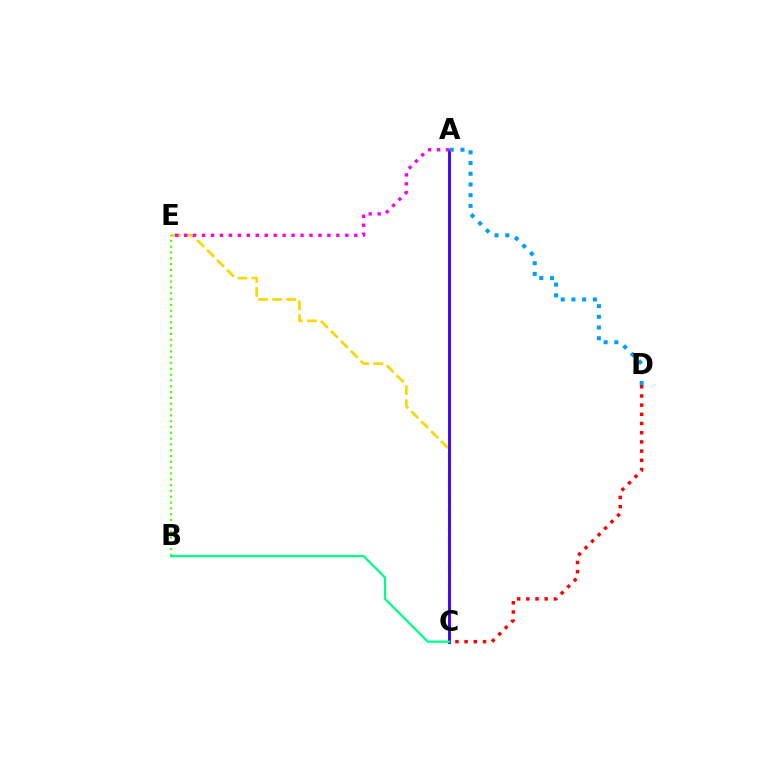{('C', 'E'): [{'color': '#ffd500', 'line_style': 'dashed', 'thickness': 1.91}], ('A', 'C'): [{'color': '#3700ff', 'line_style': 'solid', 'thickness': 2.04}], ('A', 'E'): [{'color': '#ff00ed', 'line_style': 'dotted', 'thickness': 2.43}], ('A', 'D'): [{'color': '#009eff', 'line_style': 'dotted', 'thickness': 2.91}], ('C', 'D'): [{'color': '#ff0000', 'line_style': 'dotted', 'thickness': 2.5}], ('B', 'E'): [{'color': '#4fff00', 'line_style': 'dotted', 'thickness': 1.58}], ('B', 'C'): [{'color': '#00ff86', 'line_style': 'solid', 'thickness': 1.63}]}